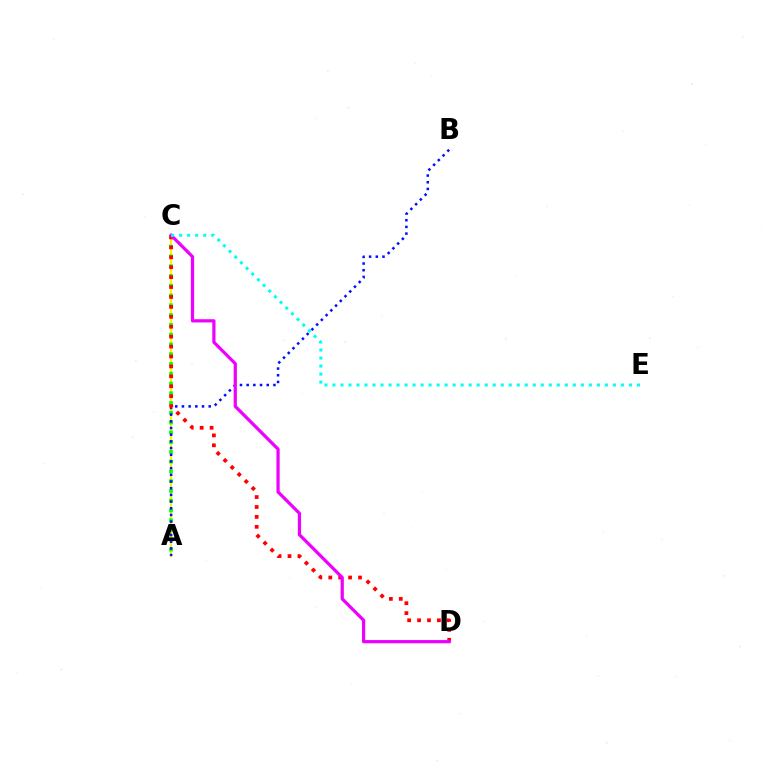{('A', 'C'): [{'color': '#fcf500', 'line_style': 'solid', 'thickness': 1.51}, {'color': '#08ff00', 'line_style': 'dotted', 'thickness': 2.66}], ('A', 'B'): [{'color': '#0010ff', 'line_style': 'dotted', 'thickness': 1.82}], ('C', 'D'): [{'color': '#ff0000', 'line_style': 'dotted', 'thickness': 2.7}, {'color': '#ee00ff', 'line_style': 'solid', 'thickness': 2.32}], ('C', 'E'): [{'color': '#00fff6', 'line_style': 'dotted', 'thickness': 2.18}]}